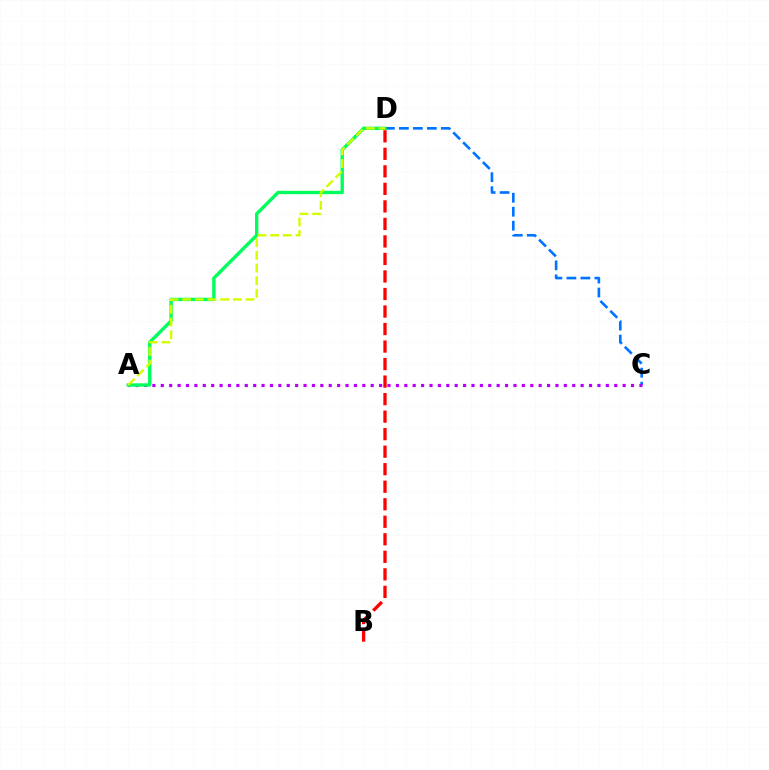{('C', 'D'): [{'color': '#0074ff', 'line_style': 'dashed', 'thickness': 1.9}], ('A', 'C'): [{'color': '#b900ff', 'line_style': 'dotted', 'thickness': 2.28}], ('A', 'D'): [{'color': '#00ff5c', 'line_style': 'solid', 'thickness': 2.43}, {'color': '#d1ff00', 'line_style': 'dashed', 'thickness': 1.72}], ('B', 'D'): [{'color': '#ff0000', 'line_style': 'dashed', 'thickness': 2.38}]}